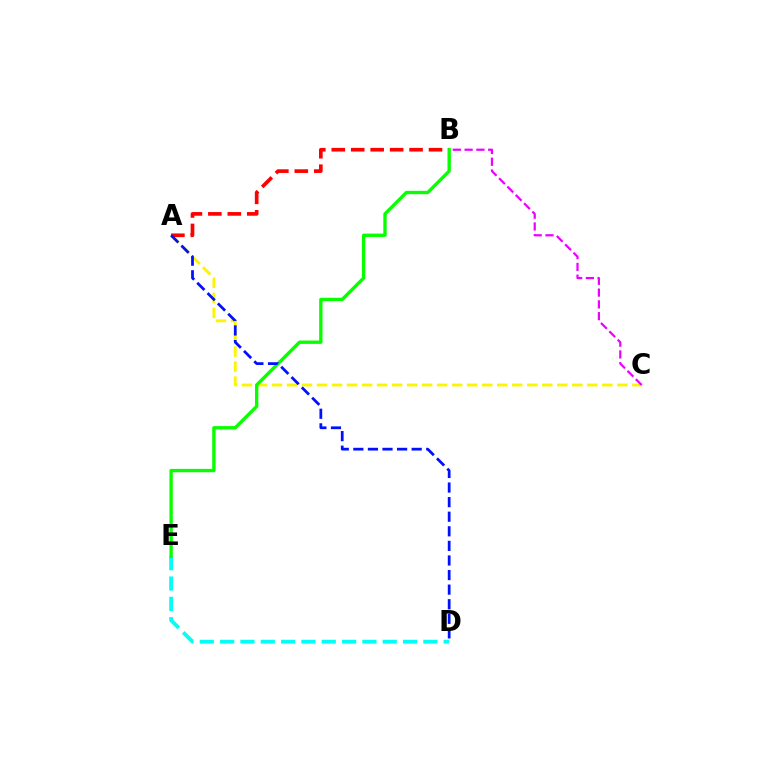{('D', 'E'): [{'color': '#00fff6', 'line_style': 'dashed', 'thickness': 2.76}], ('A', 'C'): [{'color': '#fcf500', 'line_style': 'dashed', 'thickness': 2.04}], ('A', 'B'): [{'color': '#ff0000', 'line_style': 'dashed', 'thickness': 2.64}], ('B', 'C'): [{'color': '#ee00ff', 'line_style': 'dashed', 'thickness': 1.6}], ('B', 'E'): [{'color': '#08ff00', 'line_style': 'solid', 'thickness': 2.41}], ('A', 'D'): [{'color': '#0010ff', 'line_style': 'dashed', 'thickness': 1.98}]}